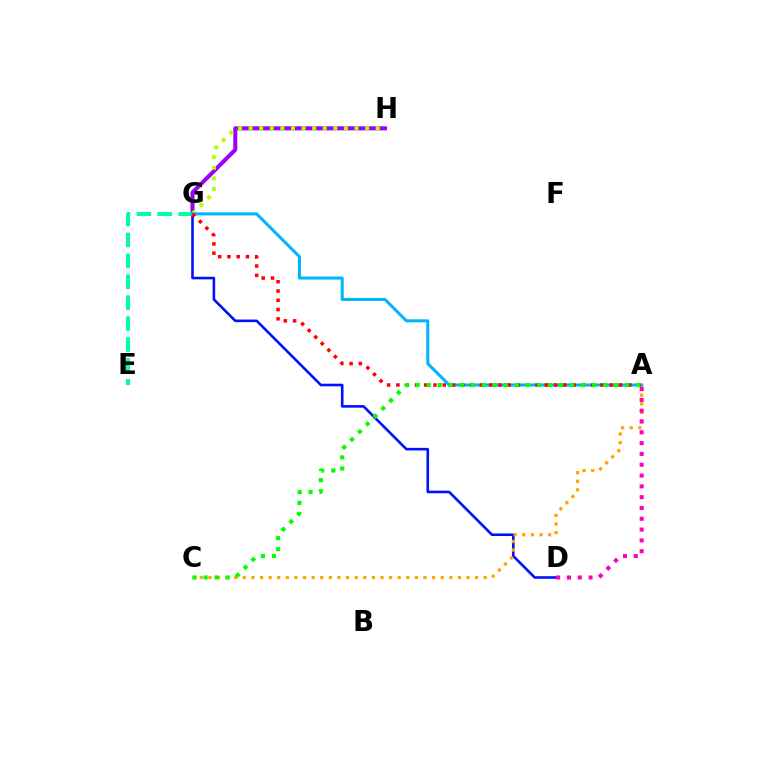{('G', 'H'): [{'color': '#9b00ff', 'line_style': 'solid', 'thickness': 2.92}, {'color': '#b3ff00', 'line_style': 'dotted', 'thickness': 2.88}], ('D', 'G'): [{'color': '#0010ff', 'line_style': 'solid', 'thickness': 1.87}], ('A', 'C'): [{'color': '#ffa500', 'line_style': 'dotted', 'thickness': 2.34}, {'color': '#08ff00', 'line_style': 'dotted', 'thickness': 3.0}], ('E', 'G'): [{'color': '#00ff9d', 'line_style': 'dashed', 'thickness': 2.84}], ('A', 'D'): [{'color': '#ff00bd', 'line_style': 'dotted', 'thickness': 2.94}], ('A', 'G'): [{'color': '#00b5ff', 'line_style': 'solid', 'thickness': 2.19}, {'color': '#ff0000', 'line_style': 'dotted', 'thickness': 2.52}]}